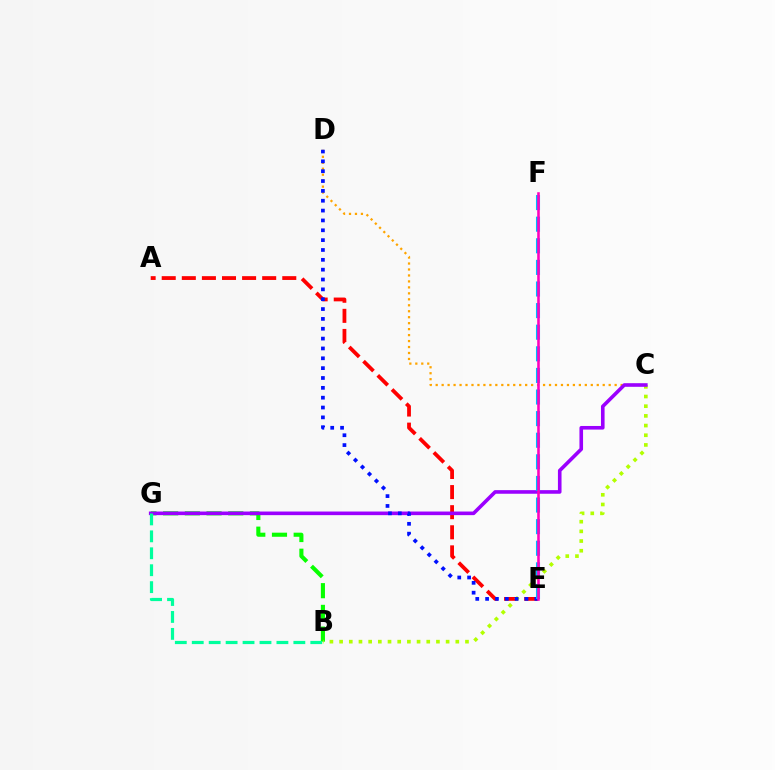{('B', 'G'): [{'color': '#08ff00', 'line_style': 'dashed', 'thickness': 2.95}, {'color': '#00ff9d', 'line_style': 'dashed', 'thickness': 2.3}], ('C', 'D'): [{'color': '#ffa500', 'line_style': 'dotted', 'thickness': 1.62}], ('A', 'E'): [{'color': '#ff0000', 'line_style': 'dashed', 'thickness': 2.73}], ('B', 'C'): [{'color': '#b3ff00', 'line_style': 'dotted', 'thickness': 2.63}], ('C', 'G'): [{'color': '#9b00ff', 'line_style': 'solid', 'thickness': 2.6}], ('D', 'E'): [{'color': '#0010ff', 'line_style': 'dotted', 'thickness': 2.68}], ('E', 'F'): [{'color': '#00b5ff', 'line_style': 'dashed', 'thickness': 2.93}, {'color': '#ff00bd', 'line_style': 'solid', 'thickness': 1.85}]}